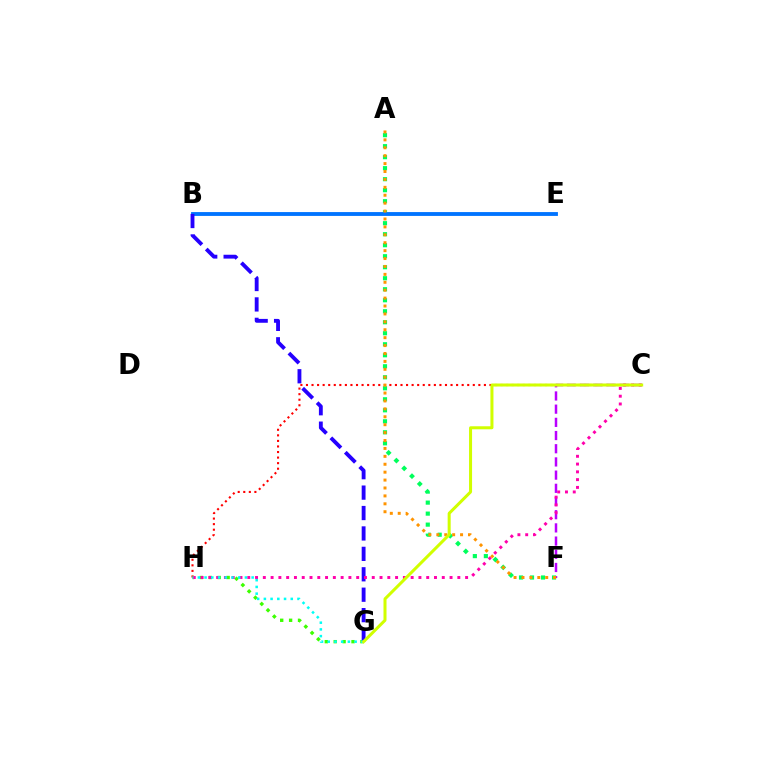{('A', 'F'): [{'color': '#00ff5c', 'line_style': 'dotted', 'thickness': 2.99}, {'color': '#ff9400', 'line_style': 'dotted', 'thickness': 2.15}], ('C', 'H'): [{'color': '#ff0000', 'line_style': 'dotted', 'thickness': 1.51}, {'color': '#ff00ac', 'line_style': 'dotted', 'thickness': 2.11}], ('G', 'H'): [{'color': '#3dff00', 'line_style': 'dotted', 'thickness': 2.42}, {'color': '#00fff6', 'line_style': 'dotted', 'thickness': 1.83}], ('B', 'E'): [{'color': '#0074ff', 'line_style': 'solid', 'thickness': 2.77}], ('B', 'G'): [{'color': '#2500ff', 'line_style': 'dashed', 'thickness': 2.77}], ('C', 'F'): [{'color': '#b900ff', 'line_style': 'dashed', 'thickness': 1.79}], ('C', 'G'): [{'color': '#d1ff00', 'line_style': 'solid', 'thickness': 2.18}]}